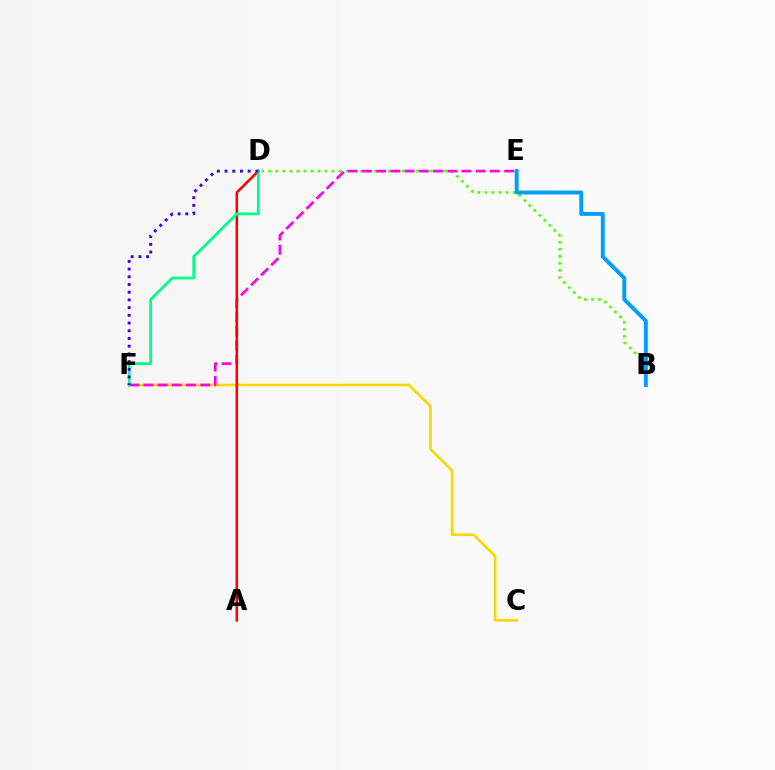{('C', 'F'): [{'color': '#ffd500', 'line_style': 'solid', 'thickness': 1.92}], ('B', 'D'): [{'color': '#4fff00', 'line_style': 'dotted', 'thickness': 1.91}], ('B', 'E'): [{'color': '#009eff', 'line_style': 'solid', 'thickness': 2.84}], ('E', 'F'): [{'color': '#ff00ed', 'line_style': 'dashed', 'thickness': 1.93}], ('A', 'D'): [{'color': '#ff0000', 'line_style': 'solid', 'thickness': 1.84}], ('D', 'F'): [{'color': '#00ff86', 'line_style': 'solid', 'thickness': 2.0}, {'color': '#3700ff', 'line_style': 'dotted', 'thickness': 2.1}]}